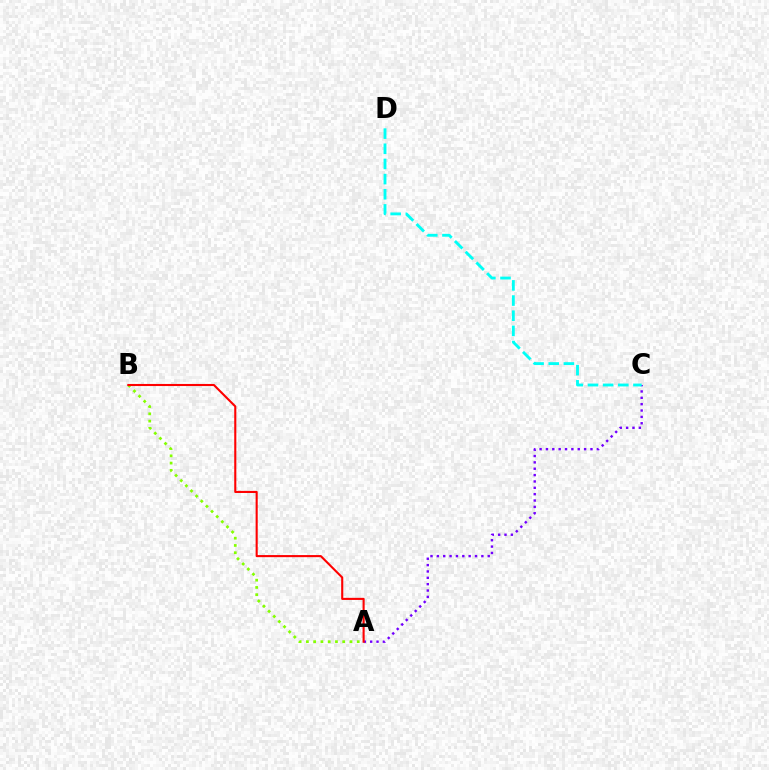{('A', 'C'): [{'color': '#7200ff', 'line_style': 'dotted', 'thickness': 1.73}], ('C', 'D'): [{'color': '#00fff6', 'line_style': 'dashed', 'thickness': 2.06}], ('A', 'B'): [{'color': '#84ff00', 'line_style': 'dotted', 'thickness': 1.97}, {'color': '#ff0000', 'line_style': 'solid', 'thickness': 1.51}]}